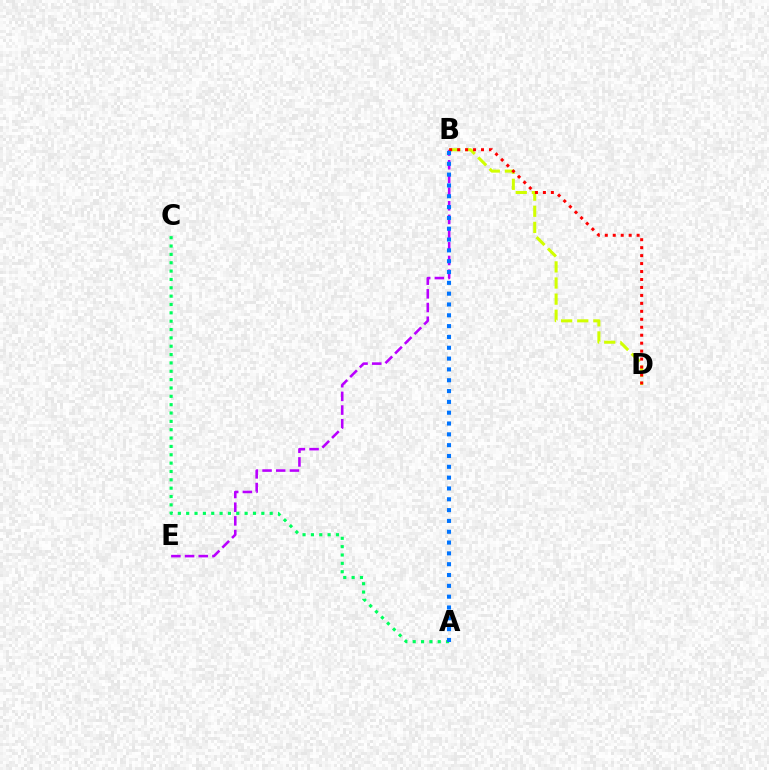{('B', 'E'): [{'color': '#b900ff', 'line_style': 'dashed', 'thickness': 1.86}], ('A', 'C'): [{'color': '#00ff5c', 'line_style': 'dotted', 'thickness': 2.27}], ('B', 'D'): [{'color': '#d1ff00', 'line_style': 'dashed', 'thickness': 2.19}, {'color': '#ff0000', 'line_style': 'dotted', 'thickness': 2.16}], ('A', 'B'): [{'color': '#0074ff', 'line_style': 'dotted', 'thickness': 2.94}]}